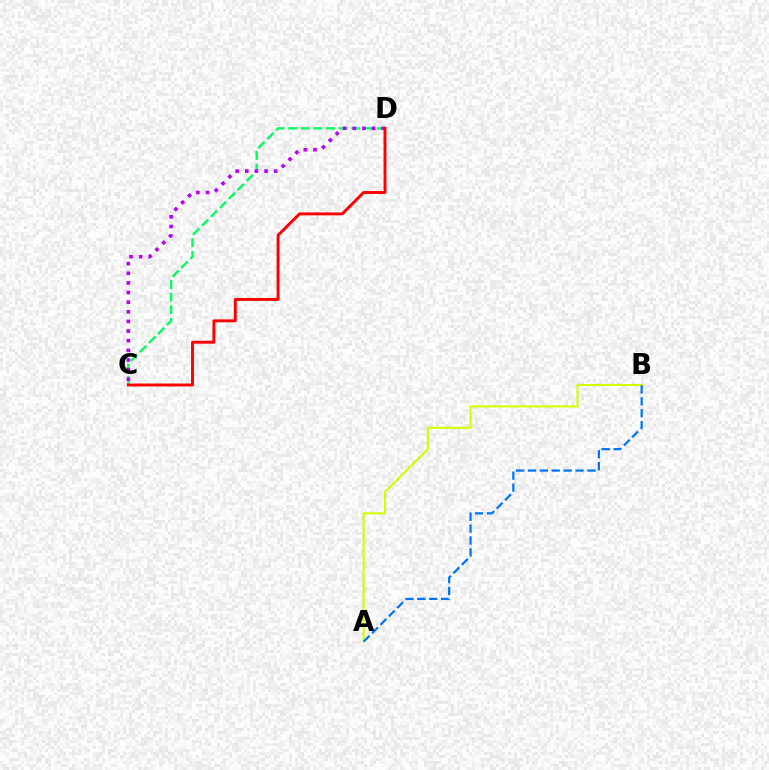{('C', 'D'): [{'color': '#00ff5c', 'line_style': 'dashed', 'thickness': 1.72}, {'color': '#b900ff', 'line_style': 'dotted', 'thickness': 2.62}, {'color': '#ff0000', 'line_style': 'solid', 'thickness': 2.1}], ('A', 'B'): [{'color': '#d1ff00', 'line_style': 'solid', 'thickness': 1.5}, {'color': '#0074ff', 'line_style': 'dashed', 'thickness': 1.61}]}